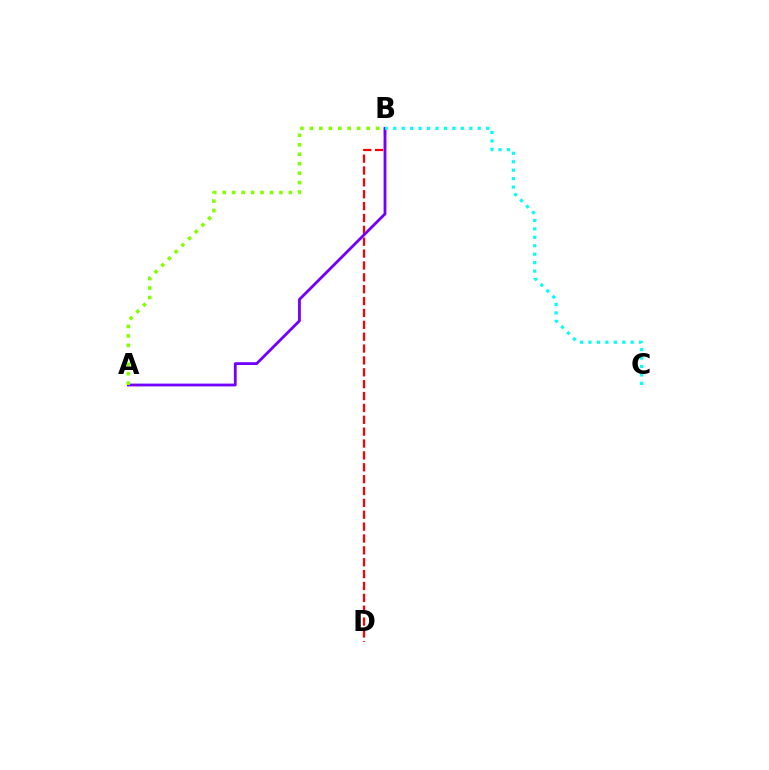{('B', 'D'): [{'color': '#ff0000', 'line_style': 'dashed', 'thickness': 1.61}], ('A', 'B'): [{'color': '#7200ff', 'line_style': 'solid', 'thickness': 2.01}, {'color': '#84ff00', 'line_style': 'dotted', 'thickness': 2.57}], ('B', 'C'): [{'color': '#00fff6', 'line_style': 'dotted', 'thickness': 2.29}]}